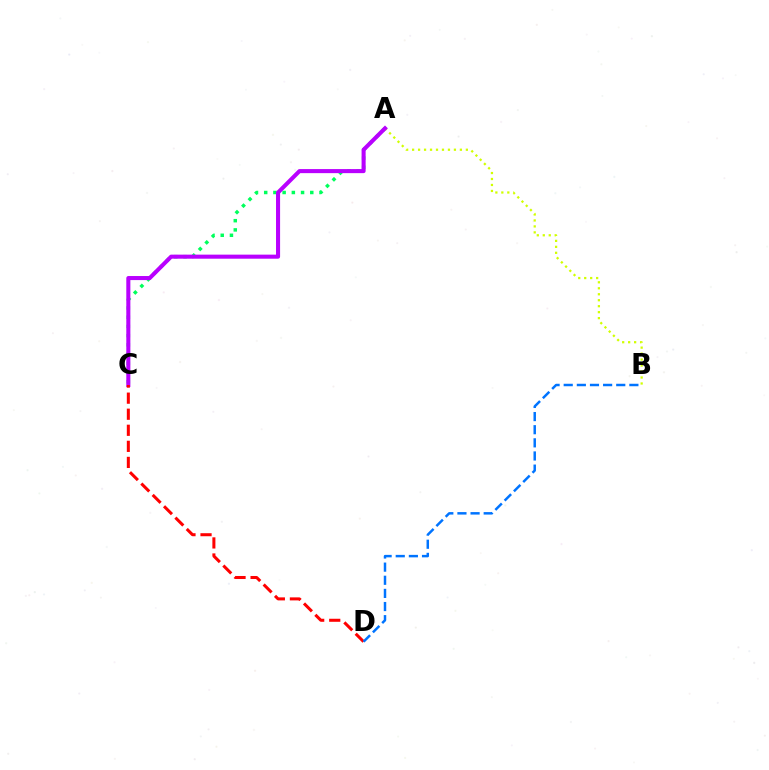{('A', 'C'): [{'color': '#00ff5c', 'line_style': 'dotted', 'thickness': 2.5}, {'color': '#b900ff', 'line_style': 'solid', 'thickness': 2.92}], ('A', 'B'): [{'color': '#d1ff00', 'line_style': 'dotted', 'thickness': 1.62}], ('C', 'D'): [{'color': '#ff0000', 'line_style': 'dashed', 'thickness': 2.18}], ('B', 'D'): [{'color': '#0074ff', 'line_style': 'dashed', 'thickness': 1.78}]}